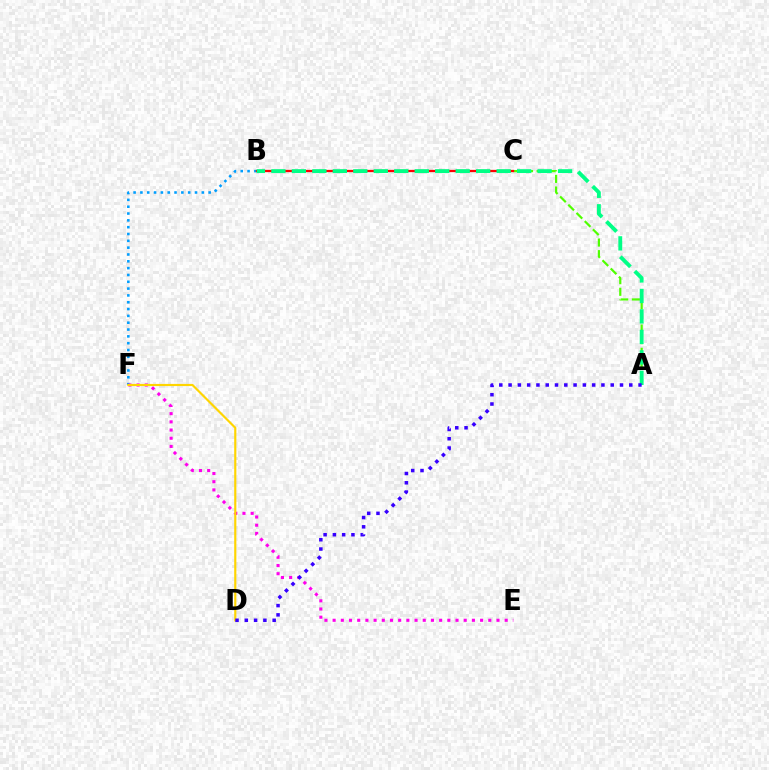{('B', 'F'): [{'color': '#009eff', 'line_style': 'dotted', 'thickness': 1.85}], ('E', 'F'): [{'color': '#ff00ed', 'line_style': 'dotted', 'thickness': 2.23}], ('A', 'C'): [{'color': '#4fff00', 'line_style': 'dashed', 'thickness': 1.58}], ('B', 'C'): [{'color': '#ff0000', 'line_style': 'solid', 'thickness': 1.64}], ('D', 'F'): [{'color': '#ffd500', 'line_style': 'solid', 'thickness': 1.56}], ('A', 'B'): [{'color': '#00ff86', 'line_style': 'dashed', 'thickness': 2.78}], ('A', 'D'): [{'color': '#3700ff', 'line_style': 'dotted', 'thickness': 2.52}]}